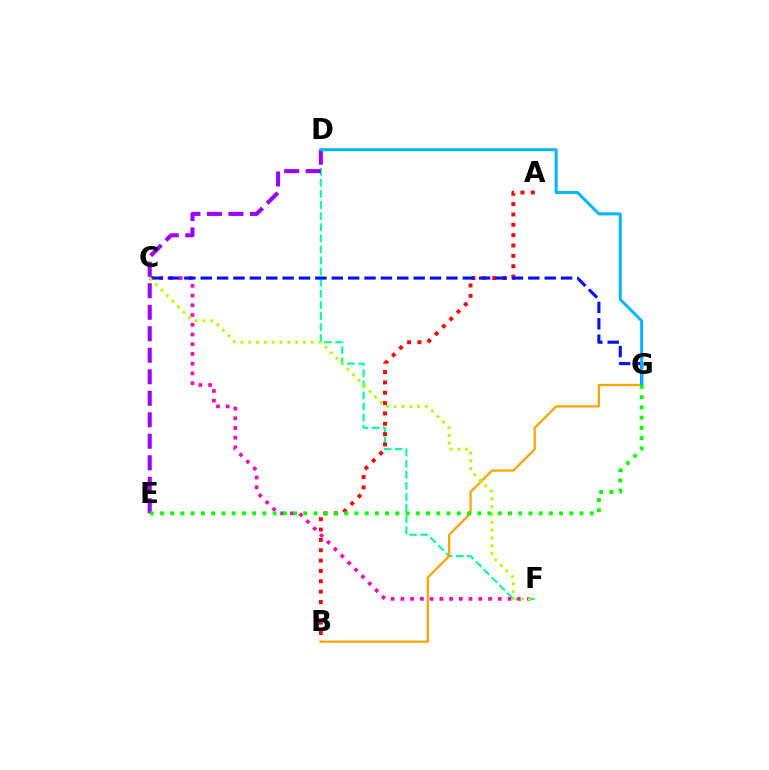{('D', 'F'): [{'color': '#00ff9d', 'line_style': 'dashed', 'thickness': 1.51}], ('B', 'G'): [{'color': '#ffa500', 'line_style': 'solid', 'thickness': 1.65}], ('D', 'E'): [{'color': '#9b00ff', 'line_style': 'dashed', 'thickness': 2.92}], ('A', 'B'): [{'color': '#ff0000', 'line_style': 'dotted', 'thickness': 2.81}], ('C', 'F'): [{'color': '#ff00bd', 'line_style': 'dotted', 'thickness': 2.65}, {'color': '#b3ff00', 'line_style': 'dotted', 'thickness': 2.12}], ('C', 'G'): [{'color': '#0010ff', 'line_style': 'dashed', 'thickness': 2.23}], ('D', 'G'): [{'color': '#00b5ff', 'line_style': 'solid', 'thickness': 2.16}], ('E', 'G'): [{'color': '#08ff00', 'line_style': 'dotted', 'thickness': 2.78}]}